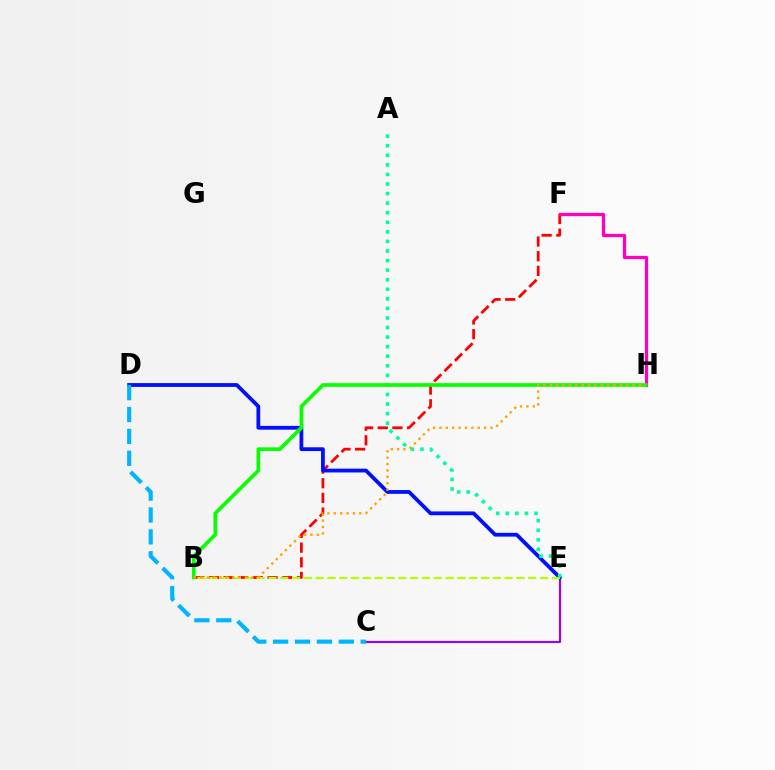{('C', 'E'): [{'color': '#9b00ff', 'line_style': 'solid', 'thickness': 1.56}], ('B', 'F'): [{'color': '#ff0000', 'line_style': 'dashed', 'thickness': 1.99}], ('D', 'E'): [{'color': '#0010ff', 'line_style': 'solid', 'thickness': 2.73}], ('B', 'E'): [{'color': '#b3ff00', 'line_style': 'dashed', 'thickness': 1.6}], ('A', 'E'): [{'color': '#00ff9d', 'line_style': 'dotted', 'thickness': 2.6}], ('F', 'H'): [{'color': '#ff00bd', 'line_style': 'solid', 'thickness': 2.34}], ('C', 'D'): [{'color': '#00b5ff', 'line_style': 'dashed', 'thickness': 2.97}], ('B', 'H'): [{'color': '#08ff00', 'line_style': 'solid', 'thickness': 2.64}, {'color': '#ffa500', 'line_style': 'dotted', 'thickness': 1.74}]}